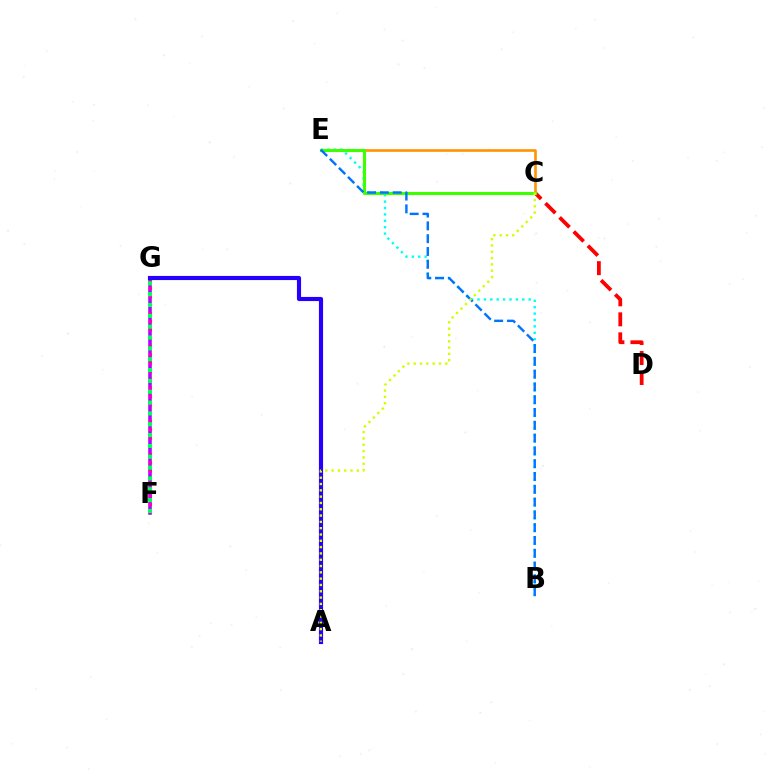{('F', 'G'): [{'color': '#b900ff', 'line_style': 'solid', 'thickness': 2.57}, {'color': '#ff00ac', 'line_style': 'dotted', 'thickness': 2.26}, {'color': '#00ff5c', 'line_style': 'dotted', 'thickness': 2.94}], ('C', 'D'): [{'color': '#ff0000', 'line_style': 'dashed', 'thickness': 2.72}], ('C', 'E'): [{'color': '#ff9400', 'line_style': 'solid', 'thickness': 1.89}, {'color': '#3dff00', 'line_style': 'solid', 'thickness': 2.22}], ('B', 'E'): [{'color': '#00fff6', 'line_style': 'dotted', 'thickness': 1.74}, {'color': '#0074ff', 'line_style': 'dashed', 'thickness': 1.74}], ('A', 'G'): [{'color': '#2500ff', 'line_style': 'solid', 'thickness': 2.98}], ('A', 'C'): [{'color': '#d1ff00', 'line_style': 'dotted', 'thickness': 1.71}]}